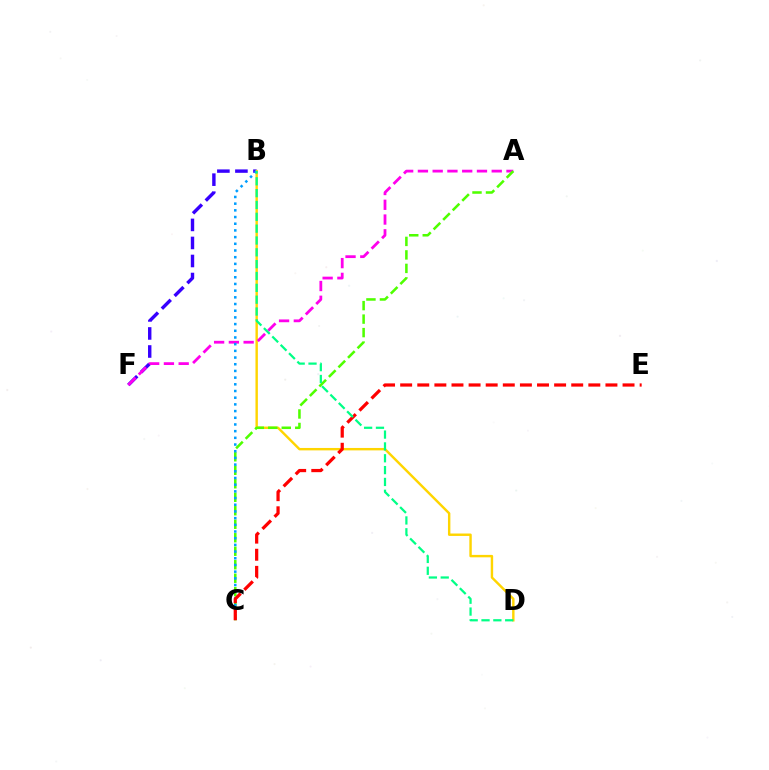{('B', 'F'): [{'color': '#3700ff', 'line_style': 'dashed', 'thickness': 2.45}], ('B', 'D'): [{'color': '#ffd500', 'line_style': 'solid', 'thickness': 1.74}, {'color': '#00ff86', 'line_style': 'dashed', 'thickness': 1.61}], ('A', 'F'): [{'color': '#ff00ed', 'line_style': 'dashed', 'thickness': 2.01}], ('A', 'C'): [{'color': '#4fff00', 'line_style': 'dashed', 'thickness': 1.83}], ('B', 'C'): [{'color': '#009eff', 'line_style': 'dotted', 'thickness': 1.82}], ('C', 'E'): [{'color': '#ff0000', 'line_style': 'dashed', 'thickness': 2.32}]}